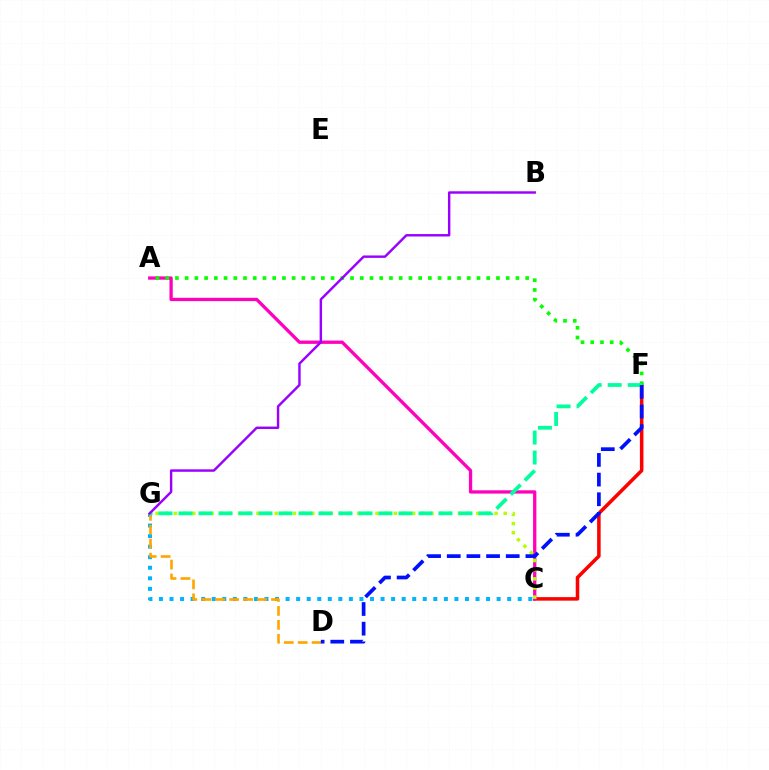{('C', 'F'): [{'color': '#ff0000', 'line_style': 'solid', 'thickness': 2.54}], ('A', 'C'): [{'color': '#ff00bd', 'line_style': 'solid', 'thickness': 2.37}], ('A', 'F'): [{'color': '#08ff00', 'line_style': 'dotted', 'thickness': 2.64}], ('C', 'G'): [{'color': '#00b5ff', 'line_style': 'dotted', 'thickness': 2.87}, {'color': '#b3ff00', 'line_style': 'dotted', 'thickness': 2.49}], ('D', 'G'): [{'color': '#ffa500', 'line_style': 'dashed', 'thickness': 1.89}], ('F', 'G'): [{'color': '#00ff9d', 'line_style': 'dashed', 'thickness': 2.72}], ('D', 'F'): [{'color': '#0010ff', 'line_style': 'dashed', 'thickness': 2.67}], ('B', 'G'): [{'color': '#9b00ff', 'line_style': 'solid', 'thickness': 1.75}]}